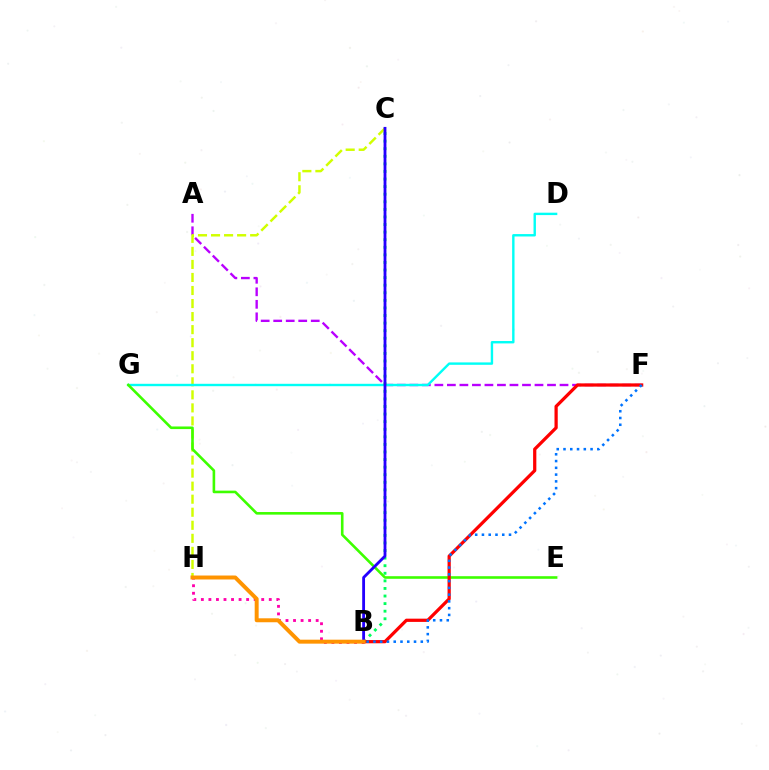{('A', 'F'): [{'color': '#b900ff', 'line_style': 'dashed', 'thickness': 1.7}], ('C', 'H'): [{'color': '#d1ff00', 'line_style': 'dashed', 'thickness': 1.77}], ('D', 'G'): [{'color': '#00fff6', 'line_style': 'solid', 'thickness': 1.73}], ('B', 'C'): [{'color': '#00ff5c', 'line_style': 'dotted', 'thickness': 2.06}, {'color': '#2500ff', 'line_style': 'solid', 'thickness': 2.04}], ('E', 'G'): [{'color': '#3dff00', 'line_style': 'solid', 'thickness': 1.88}], ('B', 'H'): [{'color': '#ff00ac', 'line_style': 'dotted', 'thickness': 2.05}, {'color': '#ff9400', 'line_style': 'solid', 'thickness': 2.85}], ('B', 'F'): [{'color': '#ff0000', 'line_style': 'solid', 'thickness': 2.33}, {'color': '#0074ff', 'line_style': 'dotted', 'thickness': 1.84}]}